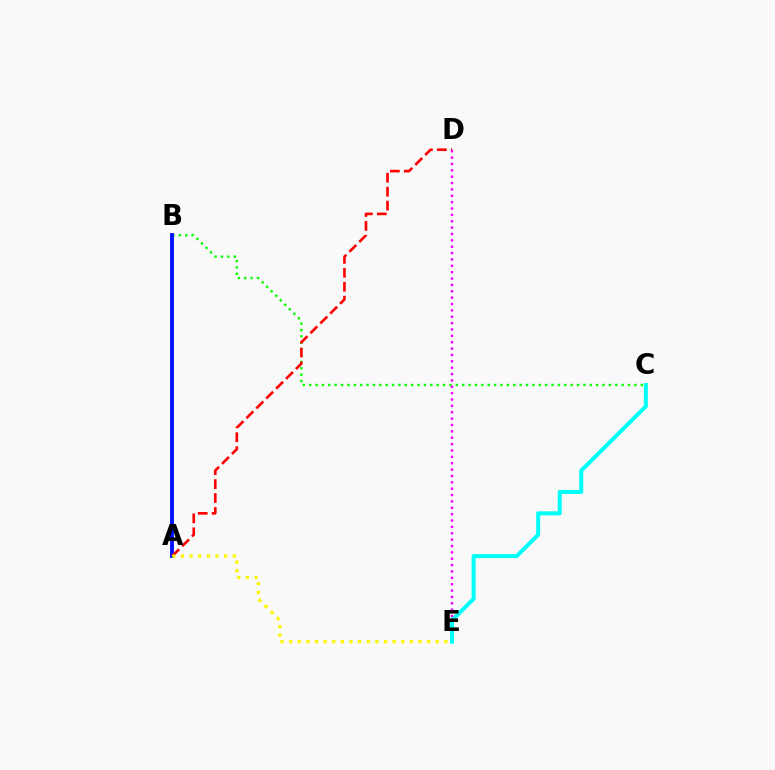{('B', 'C'): [{'color': '#08ff00', 'line_style': 'dotted', 'thickness': 1.73}], ('A', 'B'): [{'color': '#0010ff', 'line_style': 'solid', 'thickness': 2.78}], ('A', 'D'): [{'color': '#ff0000', 'line_style': 'dashed', 'thickness': 1.9}], ('D', 'E'): [{'color': '#ee00ff', 'line_style': 'dotted', 'thickness': 1.73}], ('A', 'E'): [{'color': '#fcf500', 'line_style': 'dotted', 'thickness': 2.34}], ('C', 'E'): [{'color': '#00fff6', 'line_style': 'solid', 'thickness': 2.88}]}